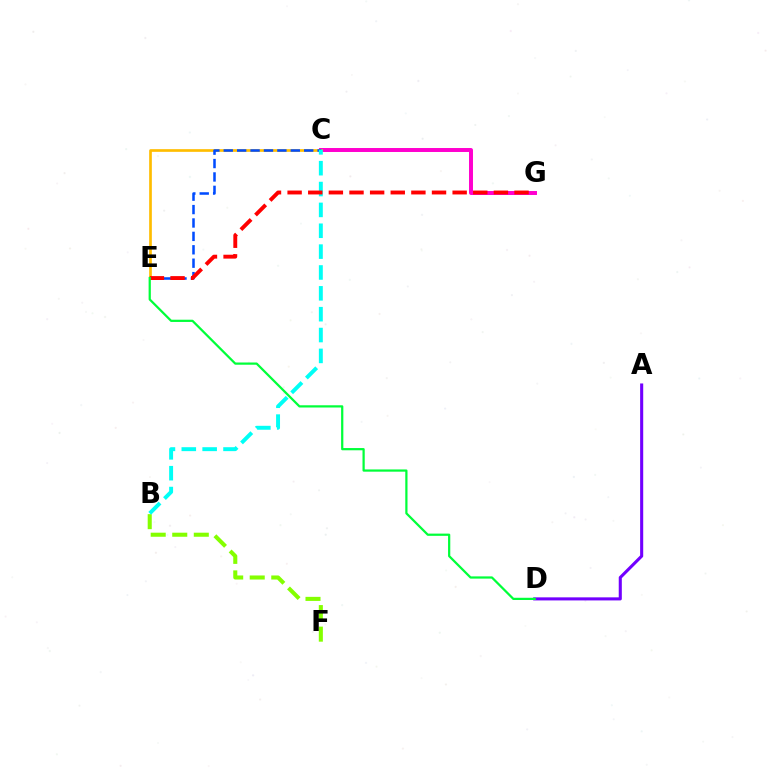{('C', 'G'): [{'color': '#ff00cf', 'line_style': 'solid', 'thickness': 2.85}], ('B', 'F'): [{'color': '#84ff00', 'line_style': 'dashed', 'thickness': 2.93}], ('A', 'D'): [{'color': '#7200ff', 'line_style': 'solid', 'thickness': 2.22}], ('C', 'E'): [{'color': '#ffbd00', 'line_style': 'solid', 'thickness': 1.93}, {'color': '#004bff', 'line_style': 'dashed', 'thickness': 1.82}], ('B', 'C'): [{'color': '#00fff6', 'line_style': 'dashed', 'thickness': 2.83}], ('E', 'G'): [{'color': '#ff0000', 'line_style': 'dashed', 'thickness': 2.8}], ('D', 'E'): [{'color': '#00ff39', 'line_style': 'solid', 'thickness': 1.61}]}